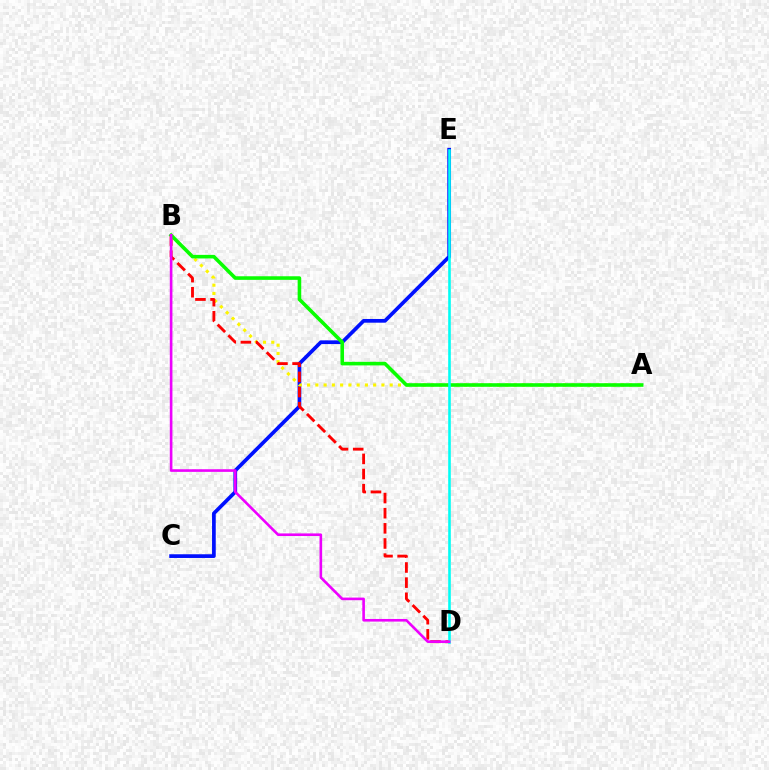{('C', 'E'): [{'color': '#0010ff', 'line_style': 'solid', 'thickness': 2.67}], ('A', 'B'): [{'color': '#fcf500', 'line_style': 'dotted', 'thickness': 2.24}, {'color': '#08ff00', 'line_style': 'solid', 'thickness': 2.58}], ('B', 'D'): [{'color': '#ff0000', 'line_style': 'dashed', 'thickness': 2.06}, {'color': '#ee00ff', 'line_style': 'solid', 'thickness': 1.89}], ('D', 'E'): [{'color': '#00fff6', 'line_style': 'solid', 'thickness': 1.88}]}